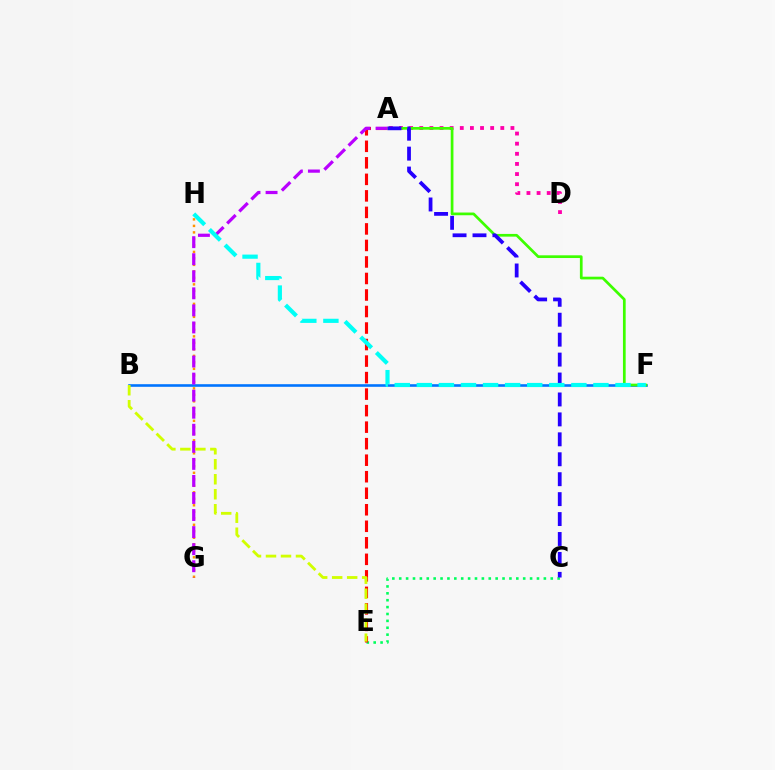{('C', 'E'): [{'color': '#00ff5c', 'line_style': 'dotted', 'thickness': 1.87}], ('A', 'D'): [{'color': '#ff00ac', 'line_style': 'dotted', 'thickness': 2.75}], ('G', 'H'): [{'color': '#ff9400', 'line_style': 'dotted', 'thickness': 1.77}], ('B', 'F'): [{'color': '#0074ff', 'line_style': 'solid', 'thickness': 1.88}], ('A', 'E'): [{'color': '#ff0000', 'line_style': 'dashed', 'thickness': 2.24}], ('A', 'F'): [{'color': '#3dff00', 'line_style': 'solid', 'thickness': 1.95}], ('A', 'C'): [{'color': '#2500ff', 'line_style': 'dashed', 'thickness': 2.71}], ('A', 'G'): [{'color': '#b900ff', 'line_style': 'dashed', 'thickness': 2.32}], ('B', 'E'): [{'color': '#d1ff00', 'line_style': 'dashed', 'thickness': 2.04}], ('F', 'H'): [{'color': '#00fff6', 'line_style': 'dashed', 'thickness': 3.0}]}